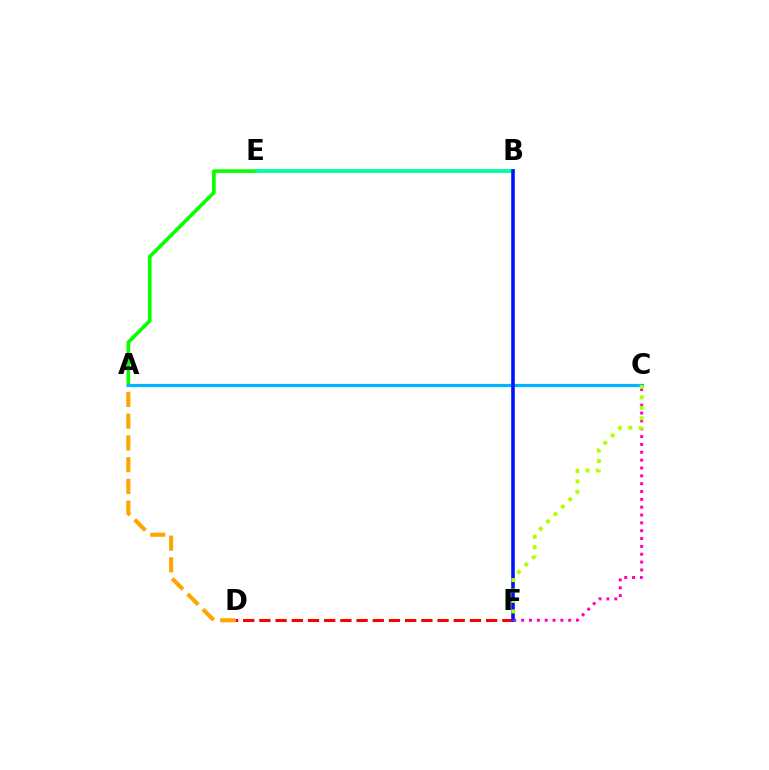{('A', 'D'): [{'color': '#ffa500', 'line_style': 'dashed', 'thickness': 2.95}], ('A', 'E'): [{'color': '#08ff00', 'line_style': 'solid', 'thickness': 2.63}], ('B', 'E'): [{'color': '#9b00ff', 'line_style': 'solid', 'thickness': 1.7}, {'color': '#00ff9d', 'line_style': 'solid', 'thickness': 2.68}], ('D', 'F'): [{'color': '#ff0000', 'line_style': 'dashed', 'thickness': 2.2}], ('A', 'C'): [{'color': '#00b5ff', 'line_style': 'solid', 'thickness': 2.31}], ('C', 'F'): [{'color': '#ff00bd', 'line_style': 'dotted', 'thickness': 2.13}, {'color': '#b3ff00', 'line_style': 'dotted', 'thickness': 2.84}], ('B', 'F'): [{'color': '#0010ff', 'line_style': 'solid', 'thickness': 2.58}]}